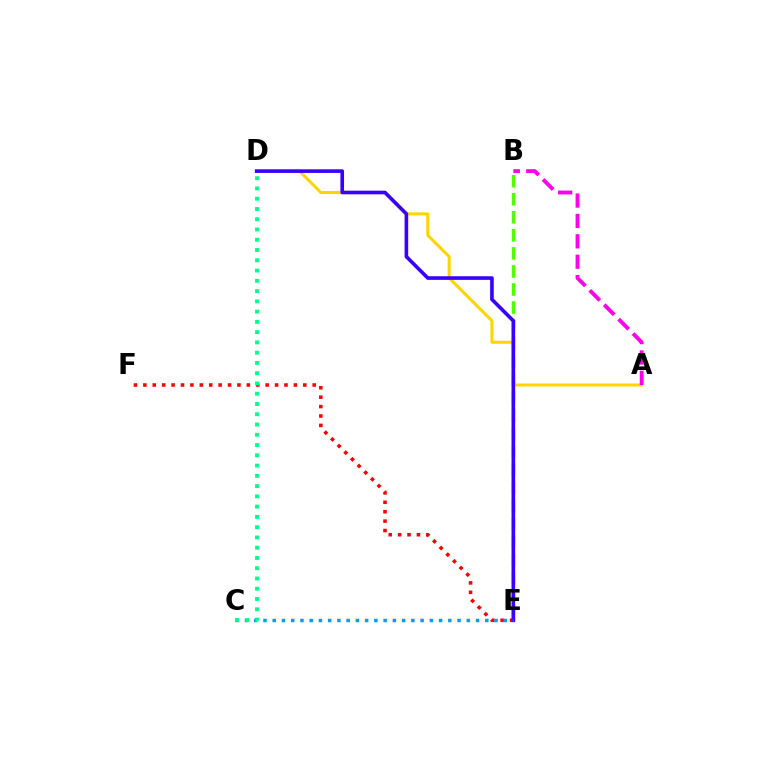{('B', 'E'): [{'color': '#4fff00', 'line_style': 'dashed', 'thickness': 2.45}], ('E', 'F'): [{'color': '#ff0000', 'line_style': 'dotted', 'thickness': 2.56}], ('A', 'D'): [{'color': '#ffd500', 'line_style': 'solid', 'thickness': 2.18}], ('D', 'E'): [{'color': '#3700ff', 'line_style': 'solid', 'thickness': 2.61}], ('A', 'B'): [{'color': '#ff00ed', 'line_style': 'dashed', 'thickness': 2.77}], ('C', 'E'): [{'color': '#009eff', 'line_style': 'dotted', 'thickness': 2.51}], ('C', 'D'): [{'color': '#00ff86', 'line_style': 'dotted', 'thickness': 2.79}]}